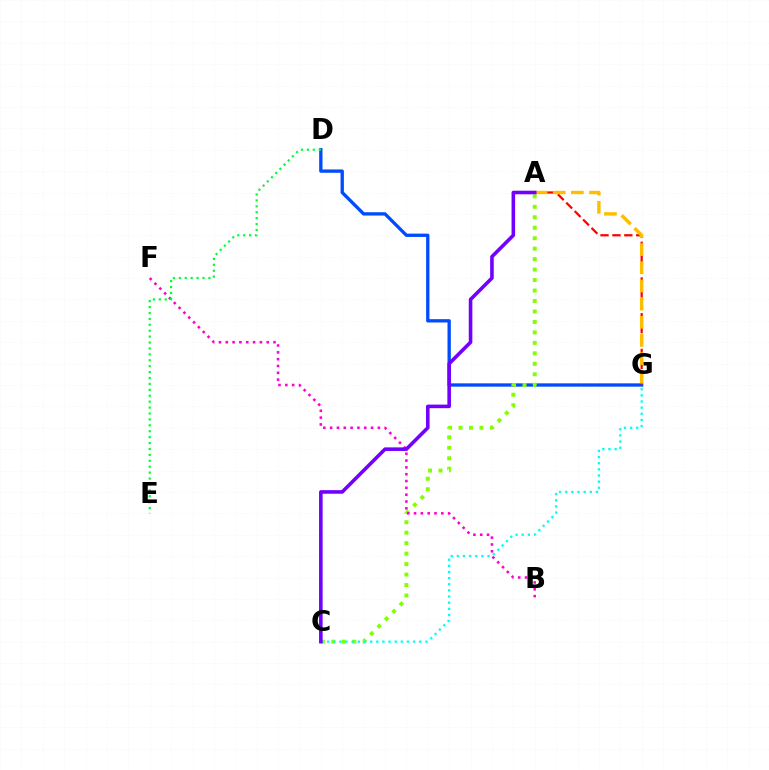{('D', 'G'): [{'color': '#004bff', 'line_style': 'solid', 'thickness': 2.39}], ('A', 'C'): [{'color': '#84ff00', 'line_style': 'dotted', 'thickness': 2.84}, {'color': '#7200ff', 'line_style': 'solid', 'thickness': 2.58}], ('B', 'F'): [{'color': '#ff00cf', 'line_style': 'dotted', 'thickness': 1.85}], ('C', 'G'): [{'color': '#00fff6', 'line_style': 'dotted', 'thickness': 1.67}], ('A', 'G'): [{'color': '#ff0000', 'line_style': 'dashed', 'thickness': 1.62}, {'color': '#ffbd00', 'line_style': 'dashed', 'thickness': 2.47}], ('D', 'E'): [{'color': '#00ff39', 'line_style': 'dotted', 'thickness': 1.61}]}